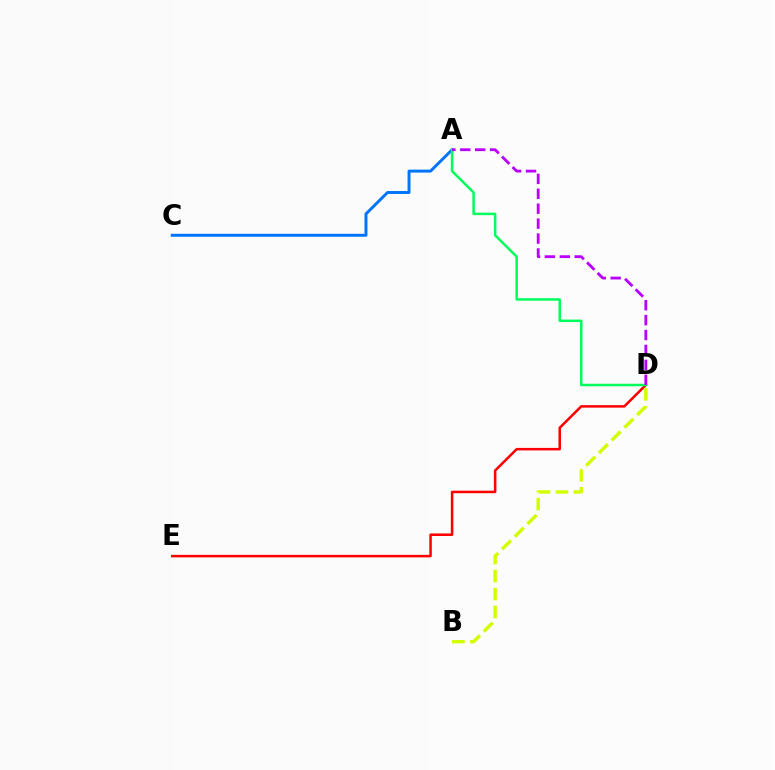{('D', 'E'): [{'color': '#ff0000', 'line_style': 'solid', 'thickness': 1.82}], ('B', 'D'): [{'color': '#d1ff00', 'line_style': 'dashed', 'thickness': 2.44}], ('A', 'C'): [{'color': '#0074ff', 'line_style': 'solid', 'thickness': 2.13}], ('A', 'D'): [{'color': '#00ff5c', 'line_style': 'solid', 'thickness': 1.8}, {'color': '#b900ff', 'line_style': 'dashed', 'thickness': 2.03}]}